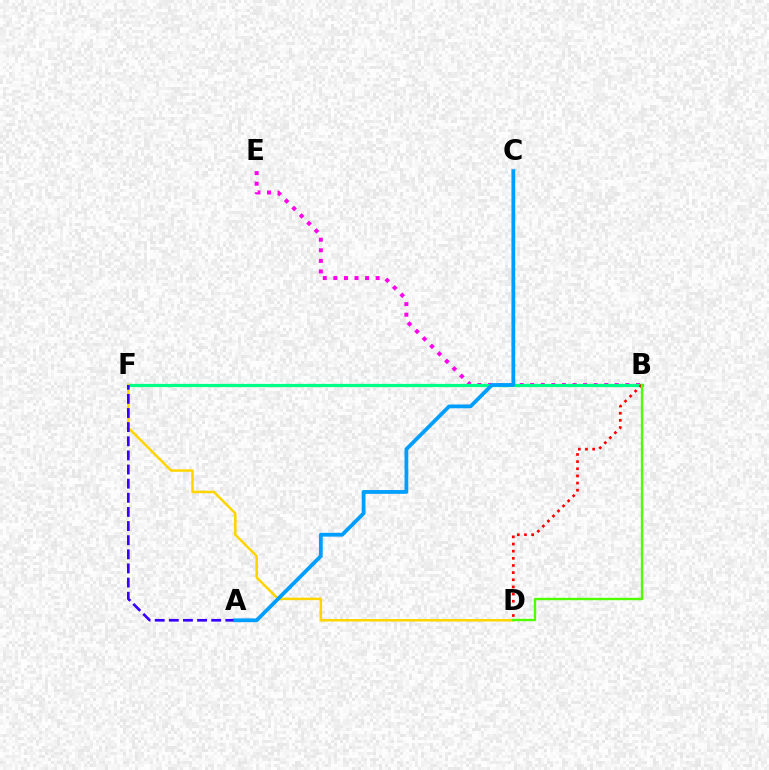{('B', 'E'): [{'color': '#ff00ed', 'line_style': 'dotted', 'thickness': 2.87}], ('B', 'F'): [{'color': '#00ff86', 'line_style': 'solid', 'thickness': 2.34}], ('B', 'D'): [{'color': '#ff0000', 'line_style': 'dotted', 'thickness': 1.94}, {'color': '#4fff00', 'line_style': 'solid', 'thickness': 1.71}], ('D', 'F'): [{'color': '#ffd500', 'line_style': 'solid', 'thickness': 1.81}], ('A', 'F'): [{'color': '#3700ff', 'line_style': 'dashed', 'thickness': 1.92}], ('A', 'C'): [{'color': '#009eff', 'line_style': 'solid', 'thickness': 2.72}]}